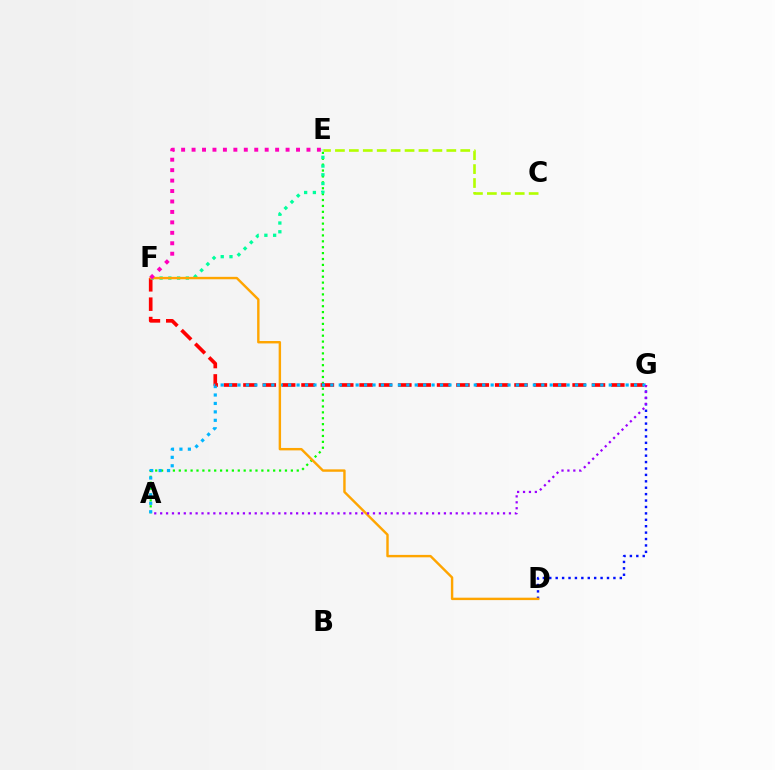{('D', 'G'): [{'color': '#0010ff', 'line_style': 'dotted', 'thickness': 1.74}], ('A', 'E'): [{'color': '#08ff00', 'line_style': 'dotted', 'thickness': 1.6}], ('F', 'G'): [{'color': '#ff0000', 'line_style': 'dashed', 'thickness': 2.63}], ('A', 'G'): [{'color': '#00b5ff', 'line_style': 'dotted', 'thickness': 2.29}, {'color': '#9b00ff', 'line_style': 'dotted', 'thickness': 1.61}], ('E', 'F'): [{'color': '#00ff9d', 'line_style': 'dotted', 'thickness': 2.38}, {'color': '#ff00bd', 'line_style': 'dotted', 'thickness': 2.84}], ('C', 'E'): [{'color': '#b3ff00', 'line_style': 'dashed', 'thickness': 1.89}], ('D', 'F'): [{'color': '#ffa500', 'line_style': 'solid', 'thickness': 1.74}]}